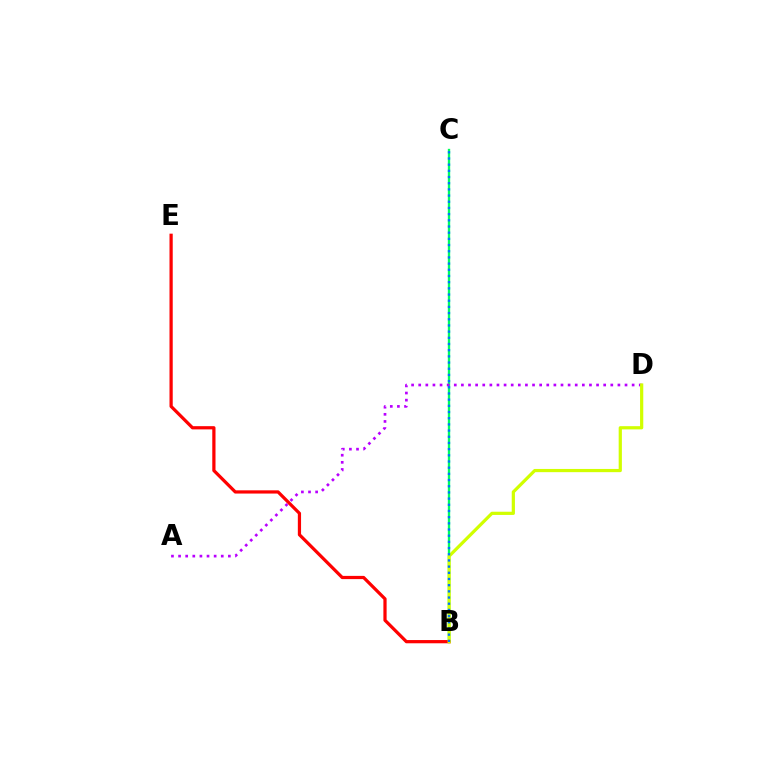{('B', 'C'): [{'color': '#00ff5c', 'line_style': 'solid', 'thickness': 1.69}, {'color': '#0074ff', 'line_style': 'dotted', 'thickness': 1.68}], ('B', 'E'): [{'color': '#ff0000', 'line_style': 'solid', 'thickness': 2.32}], ('A', 'D'): [{'color': '#b900ff', 'line_style': 'dotted', 'thickness': 1.93}], ('B', 'D'): [{'color': '#d1ff00', 'line_style': 'solid', 'thickness': 2.32}]}